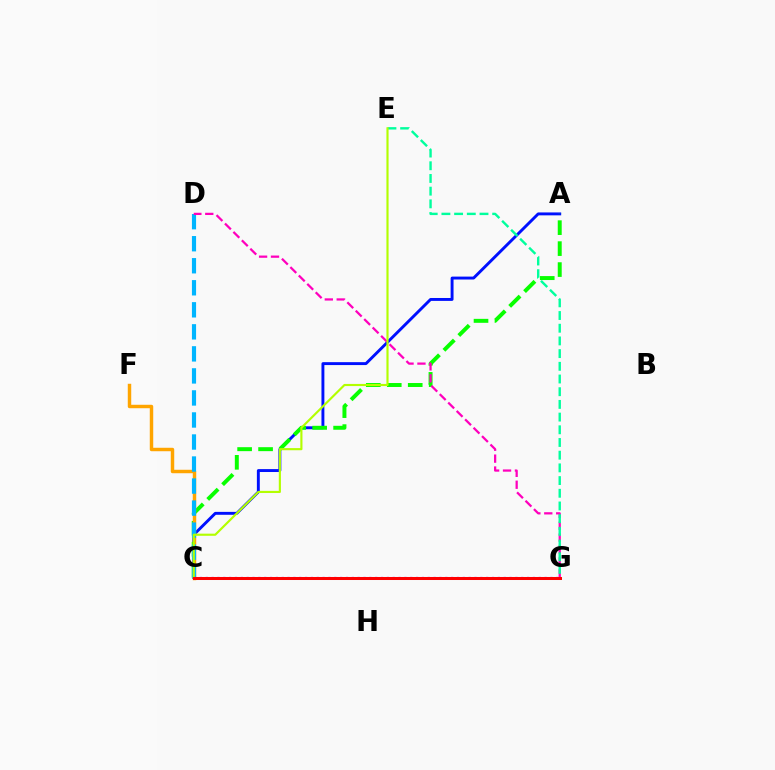{('A', 'C'): [{'color': '#0010ff', 'line_style': 'solid', 'thickness': 2.09}, {'color': '#08ff00', 'line_style': 'dashed', 'thickness': 2.85}], ('C', 'F'): [{'color': '#ffa500', 'line_style': 'solid', 'thickness': 2.48}], ('C', 'D'): [{'color': '#00b5ff', 'line_style': 'dashed', 'thickness': 2.99}], ('C', 'G'): [{'color': '#9b00ff', 'line_style': 'dotted', 'thickness': 1.59}, {'color': '#ff0000', 'line_style': 'solid', 'thickness': 2.17}], ('D', 'G'): [{'color': '#ff00bd', 'line_style': 'dashed', 'thickness': 1.62}], ('E', 'G'): [{'color': '#00ff9d', 'line_style': 'dashed', 'thickness': 1.72}], ('C', 'E'): [{'color': '#b3ff00', 'line_style': 'solid', 'thickness': 1.55}]}